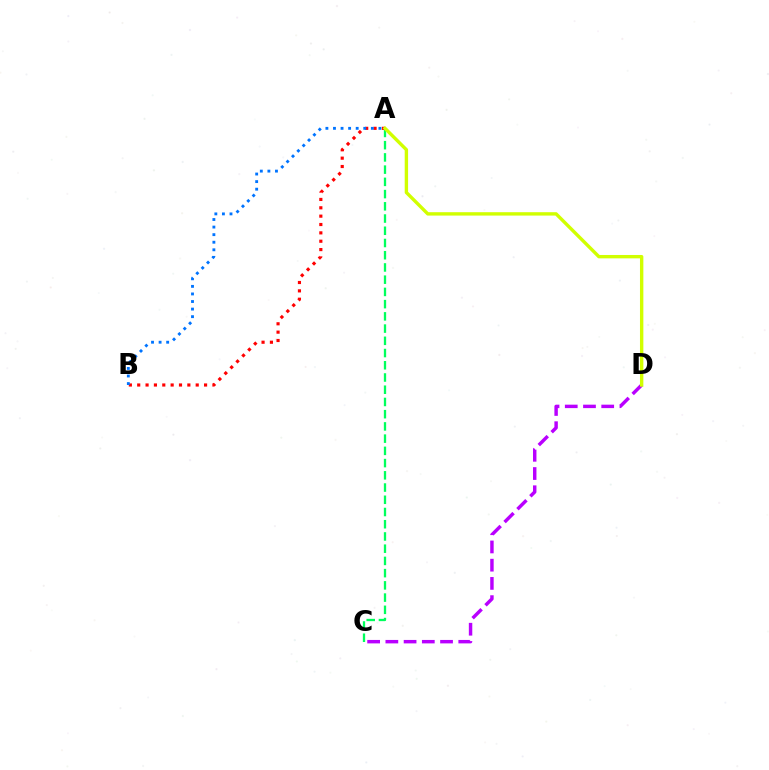{('A', 'C'): [{'color': '#00ff5c', 'line_style': 'dashed', 'thickness': 1.66}], ('A', 'B'): [{'color': '#ff0000', 'line_style': 'dotted', 'thickness': 2.27}, {'color': '#0074ff', 'line_style': 'dotted', 'thickness': 2.06}], ('C', 'D'): [{'color': '#b900ff', 'line_style': 'dashed', 'thickness': 2.48}], ('A', 'D'): [{'color': '#d1ff00', 'line_style': 'solid', 'thickness': 2.44}]}